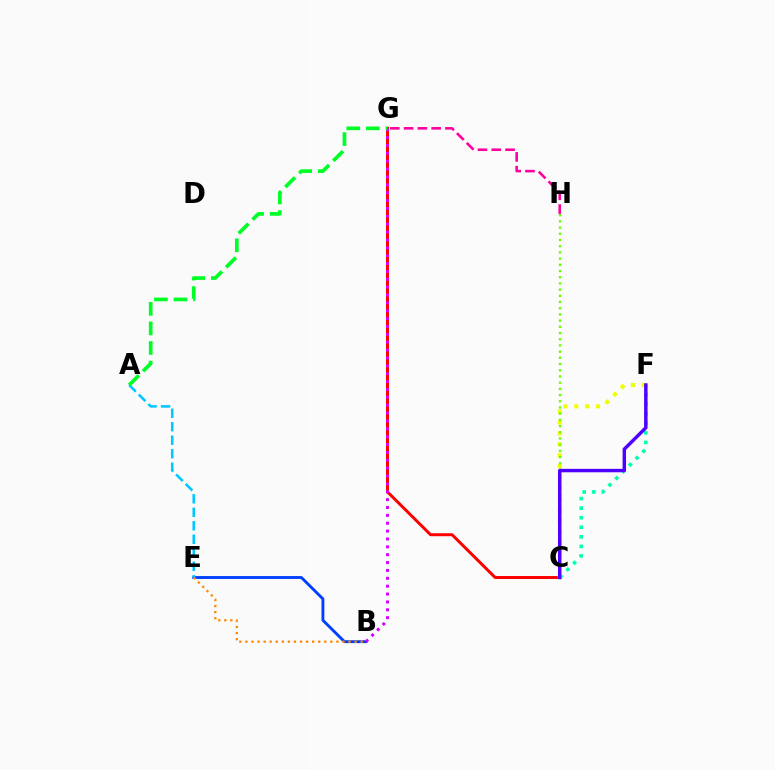{('G', 'H'): [{'color': '#ff00a0', 'line_style': 'dashed', 'thickness': 1.87}], ('C', 'F'): [{'color': '#00ffaf', 'line_style': 'dotted', 'thickness': 2.6}, {'color': '#eeff00', 'line_style': 'dotted', 'thickness': 2.96}, {'color': '#4f00ff', 'line_style': 'solid', 'thickness': 2.48}], ('B', 'E'): [{'color': '#003fff', 'line_style': 'solid', 'thickness': 2.06}, {'color': '#ff8800', 'line_style': 'dotted', 'thickness': 1.65}], ('C', 'G'): [{'color': '#ff0000', 'line_style': 'solid', 'thickness': 2.14}], ('A', 'E'): [{'color': '#00c7ff', 'line_style': 'dashed', 'thickness': 1.83}], ('B', 'G'): [{'color': '#d600ff', 'line_style': 'dotted', 'thickness': 2.14}], ('A', 'G'): [{'color': '#00ff27', 'line_style': 'dashed', 'thickness': 2.66}], ('C', 'H'): [{'color': '#66ff00', 'line_style': 'dotted', 'thickness': 1.69}]}